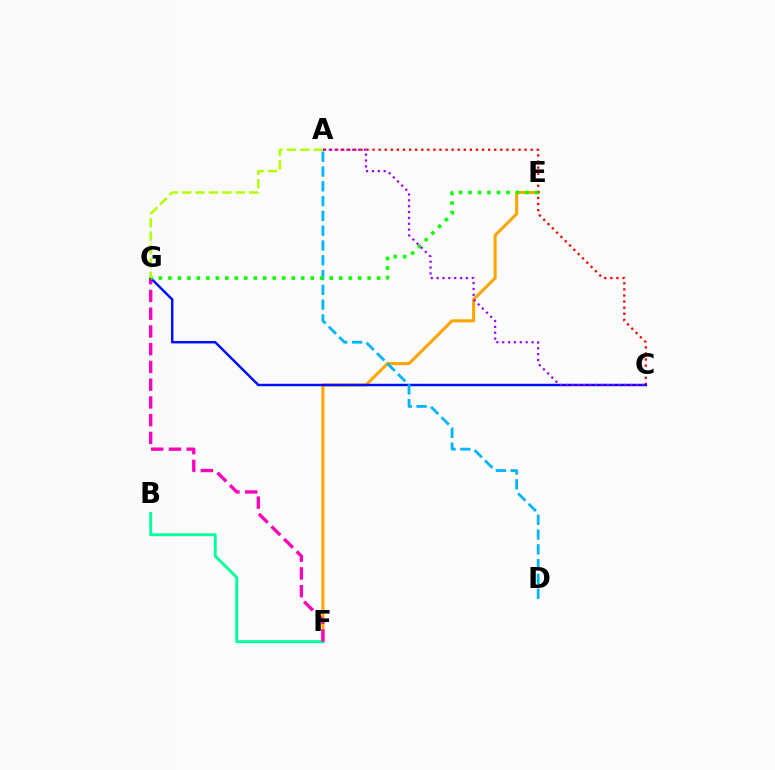{('E', 'F'): [{'color': '#ffa500', 'line_style': 'solid', 'thickness': 2.21}], ('B', 'F'): [{'color': '#00ff9d', 'line_style': 'solid', 'thickness': 2.09}], ('A', 'C'): [{'color': '#ff0000', 'line_style': 'dotted', 'thickness': 1.65}, {'color': '#9b00ff', 'line_style': 'dotted', 'thickness': 1.59}], ('F', 'G'): [{'color': '#ff00bd', 'line_style': 'dashed', 'thickness': 2.41}], ('C', 'G'): [{'color': '#0010ff', 'line_style': 'solid', 'thickness': 1.76}], ('A', 'D'): [{'color': '#00b5ff', 'line_style': 'dashed', 'thickness': 2.01}], ('E', 'G'): [{'color': '#08ff00', 'line_style': 'dotted', 'thickness': 2.58}], ('A', 'G'): [{'color': '#b3ff00', 'line_style': 'dashed', 'thickness': 1.82}]}